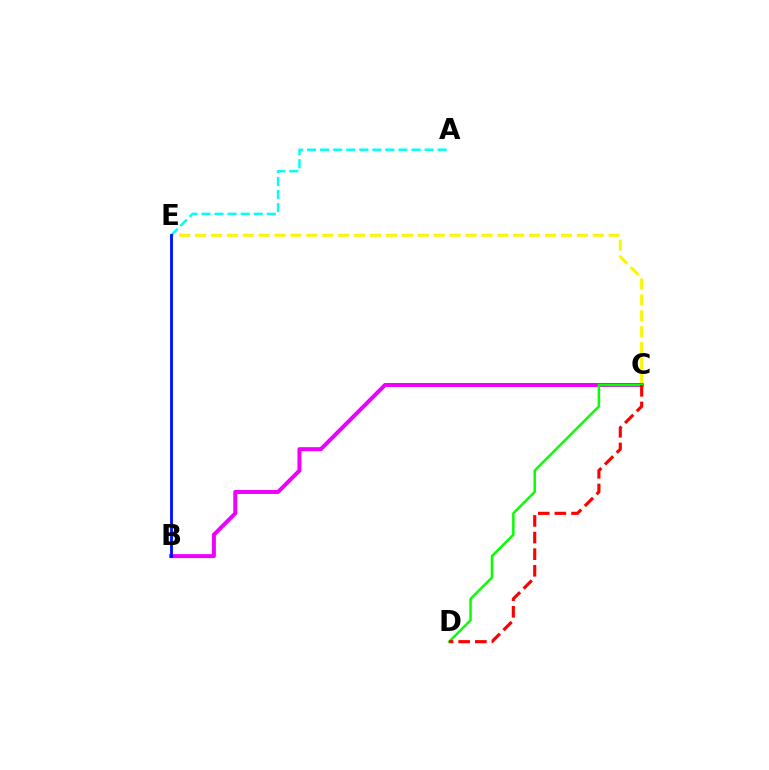{('C', 'E'): [{'color': '#fcf500', 'line_style': 'dashed', 'thickness': 2.16}], ('B', 'C'): [{'color': '#ee00ff', 'line_style': 'solid', 'thickness': 2.87}], ('A', 'E'): [{'color': '#00fff6', 'line_style': 'dashed', 'thickness': 1.77}], ('C', 'D'): [{'color': '#08ff00', 'line_style': 'solid', 'thickness': 1.8}, {'color': '#ff0000', 'line_style': 'dashed', 'thickness': 2.26}], ('B', 'E'): [{'color': '#0010ff', 'line_style': 'solid', 'thickness': 2.05}]}